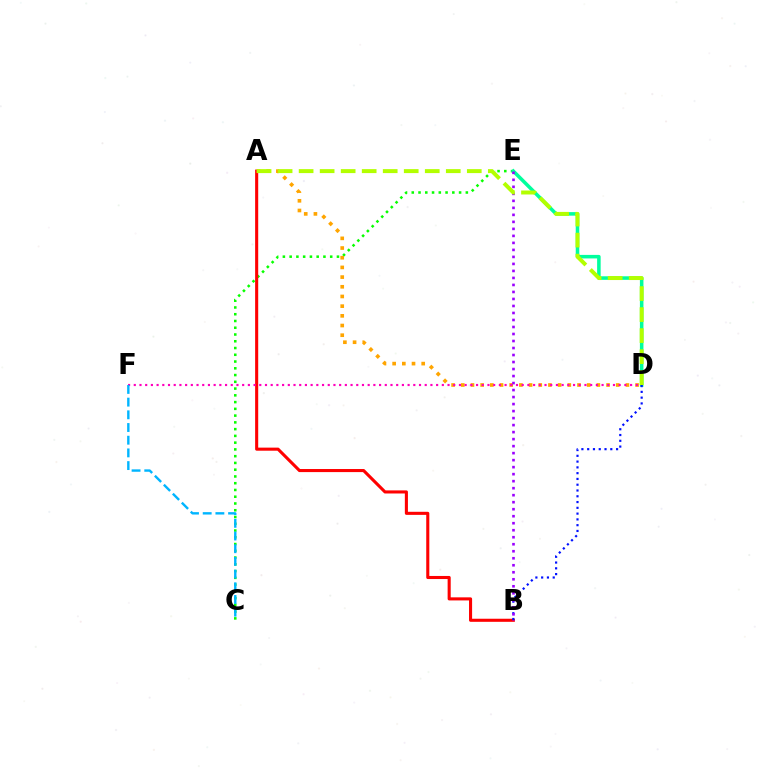{('C', 'E'): [{'color': '#08ff00', 'line_style': 'dotted', 'thickness': 1.84}], ('A', 'B'): [{'color': '#ff0000', 'line_style': 'solid', 'thickness': 2.22}], ('A', 'D'): [{'color': '#ffa500', 'line_style': 'dotted', 'thickness': 2.63}, {'color': '#b3ff00', 'line_style': 'dashed', 'thickness': 2.86}], ('D', 'F'): [{'color': '#ff00bd', 'line_style': 'dotted', 'thickness': 1.55}], ('D', 'E'): [{'color': '#00ff9d', 'line_style': 'solid', 'thickness': 2.55}], ('B', 'D'): [{'color': '#0010ff', 'line_style': 'dotted', 'thickness': 1.57}], ('B', 'E'): [{'color': '#9b00ff', 'line_style': 'dotted', 'thickness': 1.9}], ('C', 'F'): [{'color': '#00b5ff', 'line_style': 'dashed', 'thickness': 1.72}]}